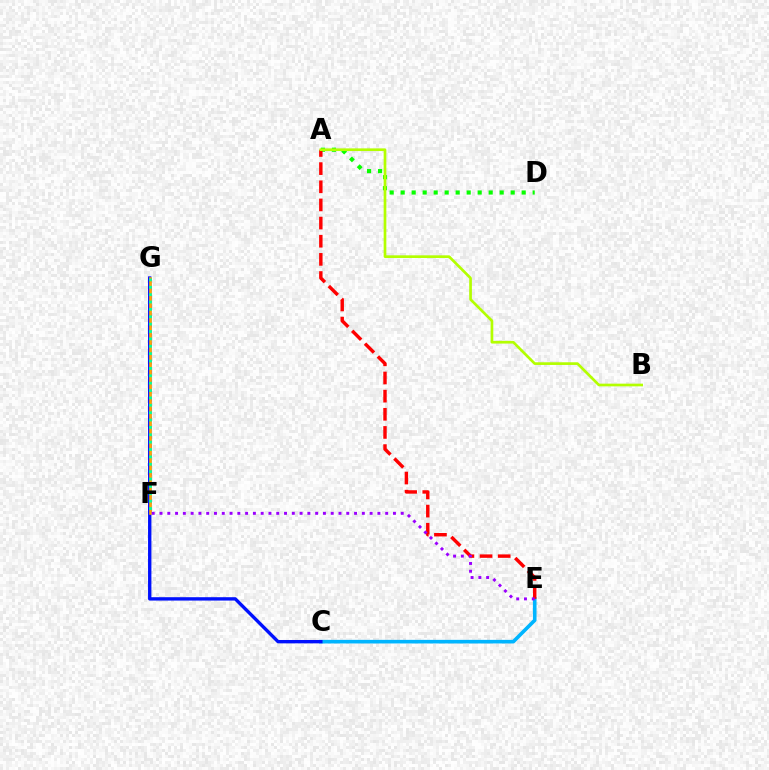{('C', 'E'): [{'color': '#00b5ff', 'line_style': 'solid', 'thickness': 2.6}], ('F', 'G'): [{'color': '#ff00bd', 'line_style': 'dotted', 'thickness': 2.52}, {'color': '#ffa500', 'line_style': 'solid', 'thickness': 1.88}, {'color': '#00ff9d', 'line_style': 'dotted', 'thickness': 2.0}], ('C', 'G'): [{'color': '#0010ff', 'line_style': 'solid', 'thickness': 2.42}], ('A', 'D'): [{'color': '#08ff00', 'line_style': 'dotted', 'thickness': 2.99}], ('A', 'E'): [{'color': '#ff0000', 'line_style': 'dashed', 'thickness': 2.47}], ('A', 'B'): [{'color': '#b3ff00', 'line_style': 'solid', 'thickness': 1.93}], ('E', 'F'): [{'color': '#9b00ff', 'line_style': 'dotted', 'thickness': 2.11}]}